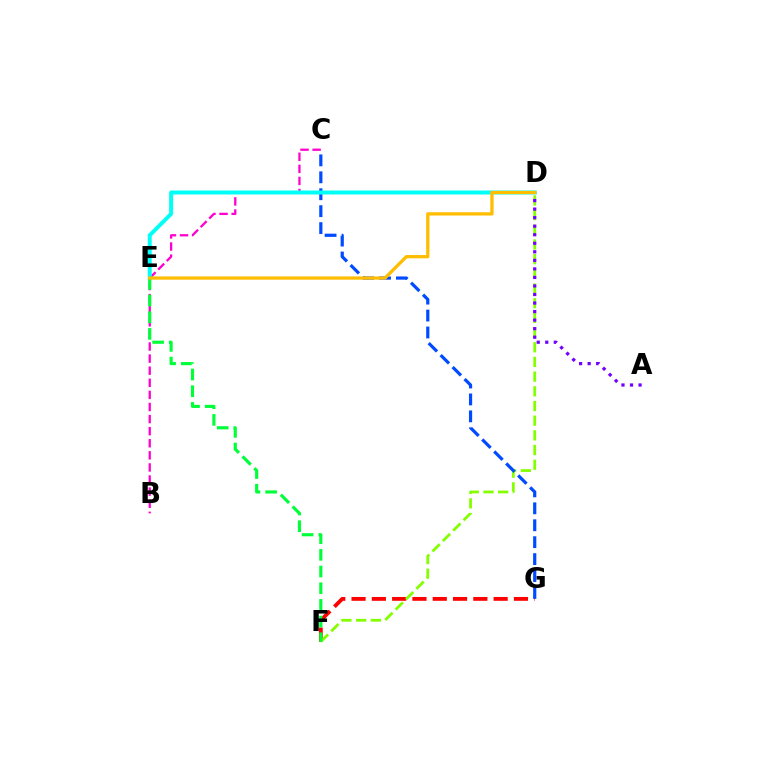{('F', 'G'): [{'color': '#ff0000', 'line_style': 'dashed', 'thickness': 2.76}], ('D', 'F'): [{'color': '#84ff00', 'line_style': 'dashed', 'thickness': 1.99}], ('A', 'D'): [{'color': '#7200ff', 'line_style': 'dotted', 'thickness': 2.32}], ('B', 'C'): [{'color': '#ff00cf', 'line_style': 'dashed', 'thickness': 1.64}], ('C', 'G'): [{'color': '#004bff', 'line_style': 'dashed', 'thickness': 2.3}], ('D', 'E'): [{'color': '#00fff6', 'line_style': 'solid', 'thickness': 2.85}, {'color': '#ffbd00', 'line_style': 'solid', 'thickness': 2.36}], ('E', 'F'): [{'color': '#00ff39', 'line_style': 'dashed', 'thickness': 2.27}]}